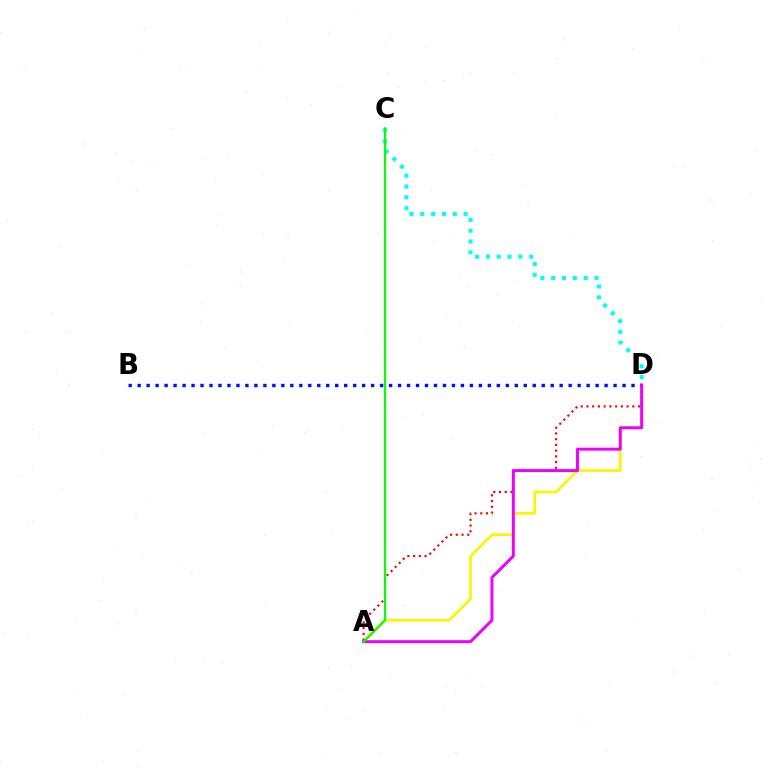{('A', 'D'): [{'color': '#fcf500', 'line_style': 'solid', 'thickness': 1.94}, {'color': '#ff0000', 'line_style': 'dotted', 'thickness': 1.56}, {'color': '#ee00ff', 'line_style': 'solid', 'thickness': 2.13}], ('B', 'D'): [{'color': '#0010ff', 'line_style': 'dotted', 'thickness': 2.44}], ('C', 'D'): [{'color': '#00fff6', 'line_style': 'dotted', 'thickness': 2.94}], ('A', 'C'): [{'color': '#08ff00', 'line_style': 'solid', 'thickness': 1.54}]}